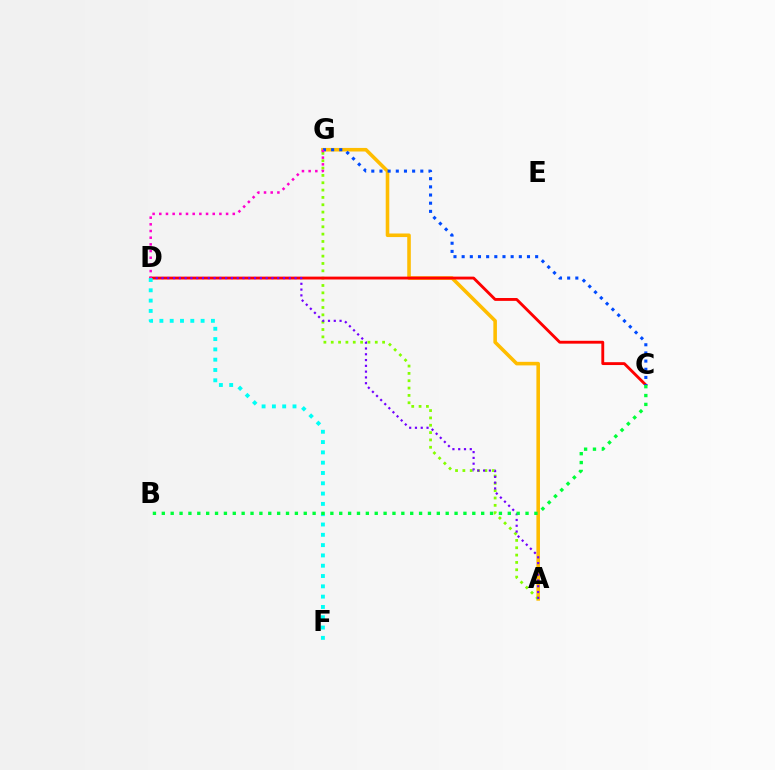{('A', 'G'): [{'color': '#ffbd00', 'line_style': 'solid', 'thickness': 2.57}, {'color': '#84ff00', 'line_style': 'dotted', 'thickness': 1.99}], ('C', 'D'): [{'color': '#ff0000', 'line_style': 'solid', 'thickness': 2.06}], ('C', 'G'): [{'color': '#004bff', 'line_style': 'dotted', 'thickness': 2.22}], ('A', 'D'): [{'color': '#7200ff', 'line_style': 'dotted', 'thickness': 1.57}], ('D', 'F'): [{'color': '#00fff6', 'line_style': 'dotted', 'thickness': 2.8}], ('B', 'C'): [{'color': '#00ff39', 'line_style': 'dotted', 'thickness': 2.41}], ('D', 'G'): [{'color': '#ff00cf', 'line_style': 'dotted', 'thickness': 1.81}]}